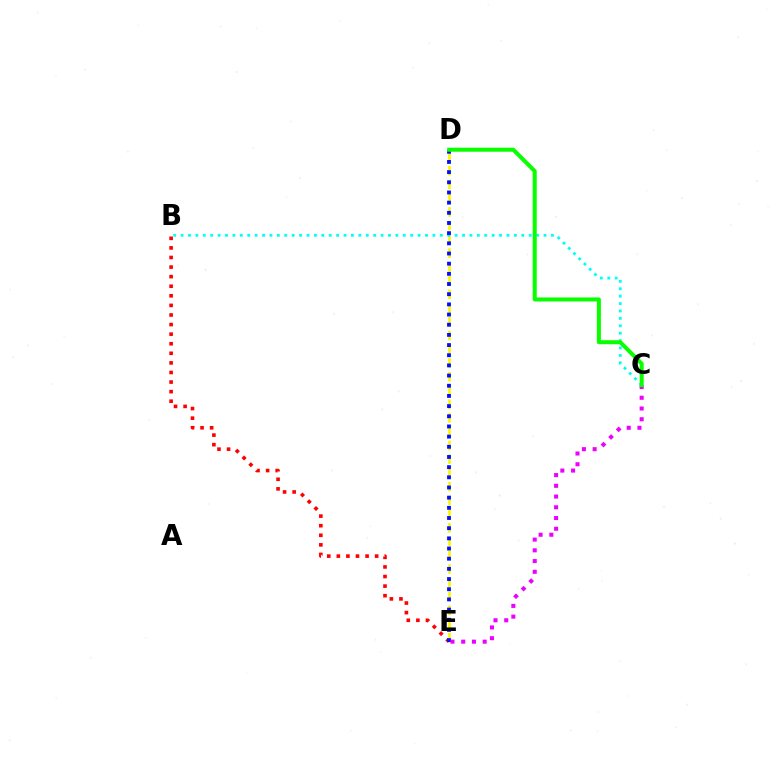{('B', 'E'): [{'color': '#ff0000', 'line_style': 'dotted', 'thickness': 2.6}], ('D', 'E'): [{'color': '#fcf500', 'line_style': 'dashed', 'thickness': 1.87}, {'color': '#0010ff', 'line_style': 'dotted', 'thickness': 2.76}], ('B', 'C'): [{'color': '#00fff6', 'line_style': 'dotted', 'thickness': 2.01}], ('C', 'E'): [{'color': '#ee00ff', 'line_style': 'dotted', 'thickness': 2.92}], ('C', 'D'): [{'color': '#08ff00', 'line_style': 'solid', 'thickness': 2.89}]}